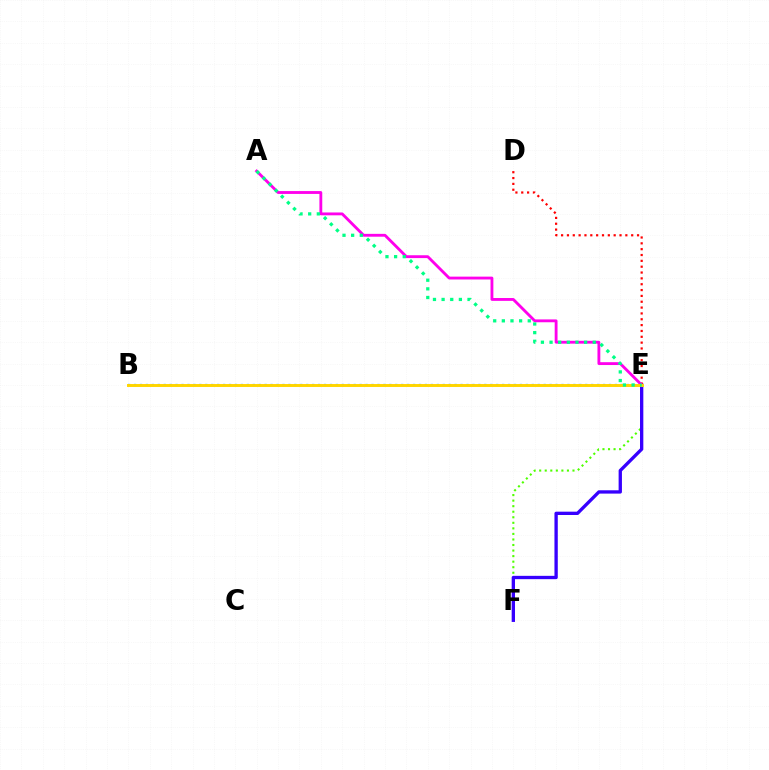{('E', 'F'): [{'color': '#4fff00', 'line_style': 'dotted', 'thickness': 1.51}, {'color': '#3700ff', 'line_style': 'solid', 'thickness': 2.39}], ('D', 'E'): [{'color': '#ff0000', 'line_style': 'dotted', 'thickness': 1.59}], ('A', 'E'): [{'color': '#ff00ed', 'line_style': 'solid', 'thickness': 2.05}, {'color': '#00ff86', 'line_style': 'dotted', 'thickness': 2.35}], ('B', 'E'): [{'color': '#009eff', 'line_style': 'dotted', 'thickness': 1.61}, {'color': '#ffd500', 'line_style': 'solid', 'thickness': 2.12}]}